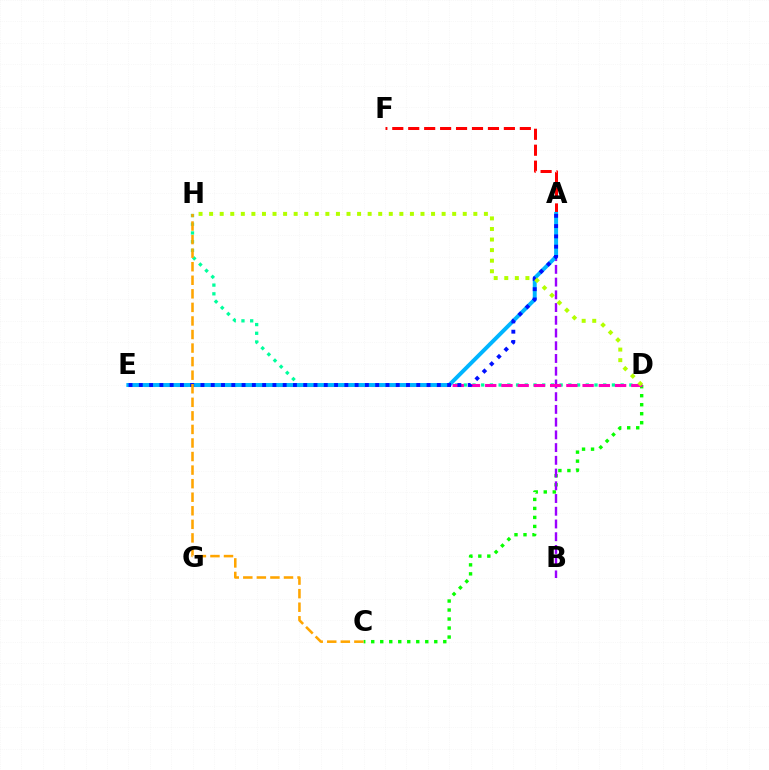{('A', 'F'): [{'color': '#ff0000', 'line_style': 'dashed', 'thickness': 2.17}], ('C', 'D'): [{'color': '#08ff00', 'line_style': 'dotted', 'thickness': 2.45}], ('A', 'B'): [{'color': '#9b00ff', 'line_style': 'dashed', 'thickness': 1.73}], ('D', 'H'): [{'color': '#00ff9d', 'line_style': 'dotted', 'thickness': 2.37}, {'color': '#b3ff00', 'line_style': 'dotted', 'thickness': 2.87}], ('D', 'E'): [{'color': '#ff00bd', 'line_style': 'dashed', 'thickness': 2.21}], ('A', 'E'): [{'color': '#00b5ff', 'line_style': 'solid', 'thickness': 2.84}, {'color': '#0010ff', 'line_style': 'dotted', 'thickness': 2.79}], ('C', 'H'): [{'color': '#ffa500', 'line_style': 'dashed', 'thickness': 1.84}]}